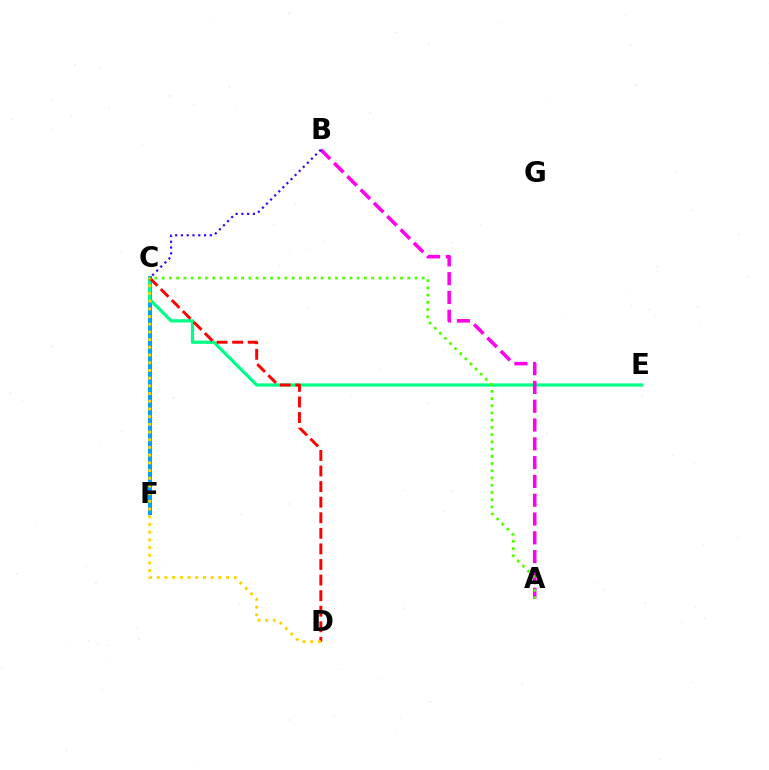{('C', 'F'): [{'color': '#009eff', 'line_style': 'solid', 'thickness': 2.88}], ('C', 'E'): [{'color': '#00ff86', 'line_style': 'solid', 'thickness': 2.33}], ('A', 'B'): [{'color': '#ff00ed', 'line_style': 'dashed', 'thickness': 2.55}], ('B', 'C'): [{'color': '#3700ff', 'line_style': 'dotted', 'thickness': 1.57}], ('C', 'D'): [{'color': '#ff0000', 'line_style': 'dashed', 'thickness': 2.12}, {'color': '#ffd500', 'line_style': 'dotted', 'thickness': 2.09}], ('A', 'C'): [{'color': '#4fff00', 'line_style': 'dotted', 'thickness': 1.96}]}